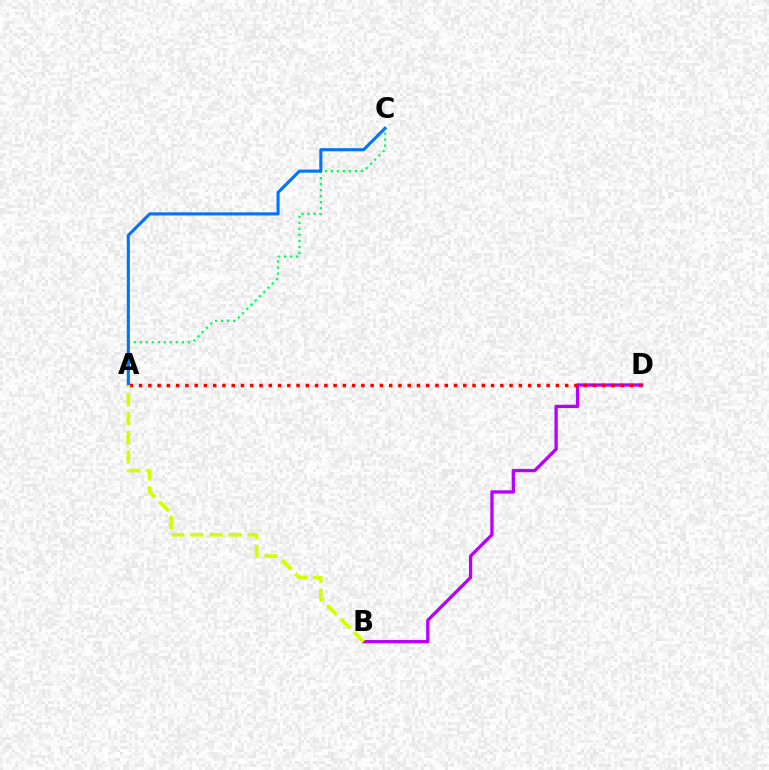{('A', 'C'): [{'color': '#00ff5c', 'line_style': 'dotted', 'thickness': 1.63}, {'color': '#0074ff', 'line_style': 'solid', 'thickness': 2.23}], ('B', 'D'): [{'color': '#b900ff', 'line_style': 'solid', 'thickness': 2.37}], ('A', 'D'): [{'color': '#ff0000', 'line_style': 'dotted', 'thickness': 2.52}], ('A', 'B'): [{'color': '#d1ff00', 'line_style': 'dashed', 'thickness': 2.6}]}